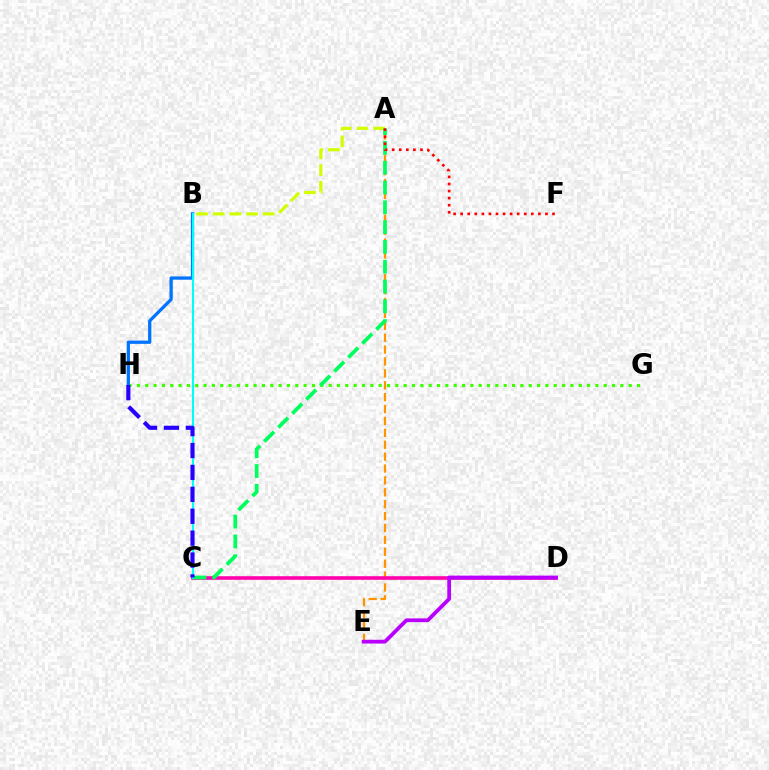{('A', 'E'): [{'color': '#ff9400', 'line_style': 'dashed', 'thickness': 1.62}], ('C', 'D'): [{'color': '#ff00ac', 'line_style': 'solid', 'thickness': 2.59}], ('G', 'H'): [{'color': '#3dff00', 'line_style': 'dotted', 'thickness': 2.26}], ('A', 'B'): [{'color': '#d1ff00', 'line_style': 'dashed', 'thickness': 2.27}], ('A', 'C'): [{'color': '#00ff5c', 'line_style': 'dashed', 'thickness': 2.69}], ('A', 'F'): [{'color': '#ff0000', 'line_style': 'dotted', 'thickness': 1.92}], ('D', 'E'): [{'color': '#b900ff', 'line_style': 'solid', 'thickness': 2.72}], ('B', 'H'): [{'color': '#0074ff', 'line_style': 'solid', 'thickness': 2.35}], ('B', 'C'): [{'color': '#00fff6', 'line_style': 'solid', 'thickness': 1.51}], ('C', 'H'): [{'color': '#2500ff', 'line_style': 'dashed', 'thickness': 2.98}]}